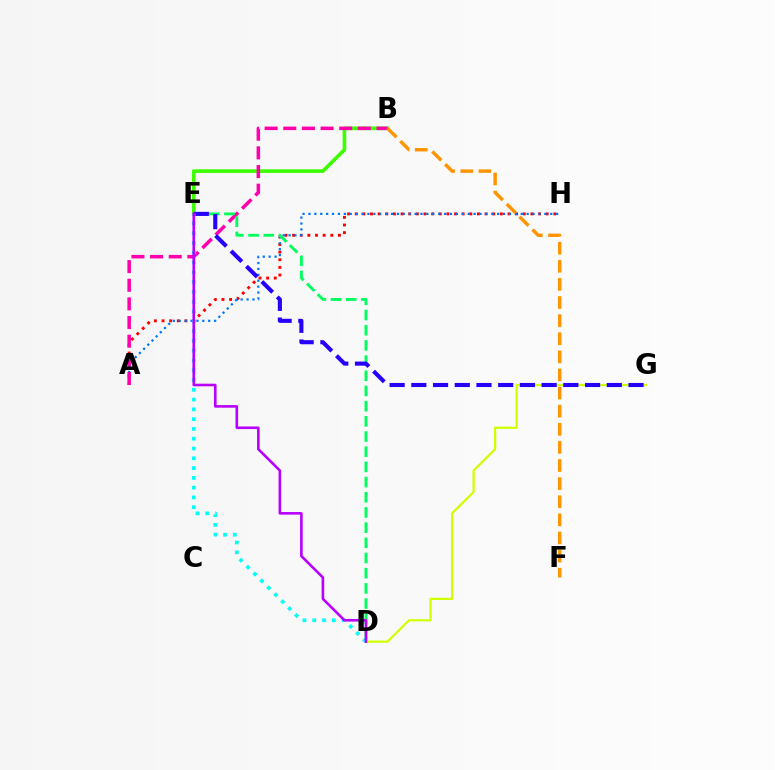{('D', 'G'): [{'color': '#d1ff00', 'line_style': 'solid', 'thickness': 1.6}], ('B', 'E'): [{'color': '#3dff00', 'line_style': 'solid', 'thickness': 2.63}], ('A', 'H'): [{'color': '#ff0000', 'line_style': 'dotted', 'thickness': 2.08}, {'color': '#0074ff', 'line_style': 'dotted', 'thickness': 1.6}], ('A', 'B'): [{'color': '#ff00ac', 'line_style': 'dashed', 'thickness': 2.53}], ('D', 'E'): [{'color': '#00ff5c', 'line_style': 'dashed', 'thickness': 2.06}, {'color': '#00fff6', 'line_style': 'dotted', 'thickness': 2.66}, {'color': '#b900ff', 'line_style': 'solid', 'thickness': 1.88}], ('E', 'G'): [{'color': '#2500ff', 'line_style': 'dashed', 'thickness': 2.95}], ('B', 'F'): [{'color': '#ff9400', 'line_style': 'dashed', 'thickness': 2.46}]}